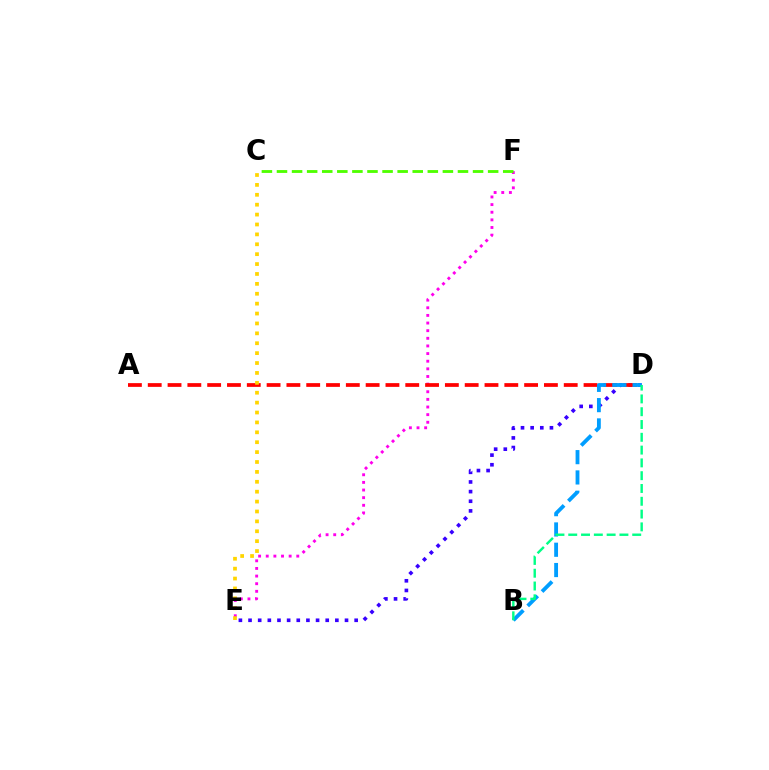{('D', 'E'): [{'color': '#3700ff', 'line_style': 'dotted', 'thickness': 2.62}], ('E', 'F'): [{'color': '#ff00ed', 'line_style': 'dotted', 'thickness': 2.07}], ('A', 'D'): [{'color': '#ff0000', 'line_style': 'dashed', 'thickness': 2.69}], ('C', 'E'): [{'color': '#ffd500', 'line_style': 'dotted', 'thickness': 2.69}], ('C', 'F'): [{'color': '#4fff00', 'line_style': 'dashed', 'thickness': 2.05}], ('B', 'D'): [{'color': '#009eff', 'line_style': 'dashed', 'thickness': 2.76}, {'color': '#00ff86', 'line_style': 'dashed', 'thickness': 1.74}]}